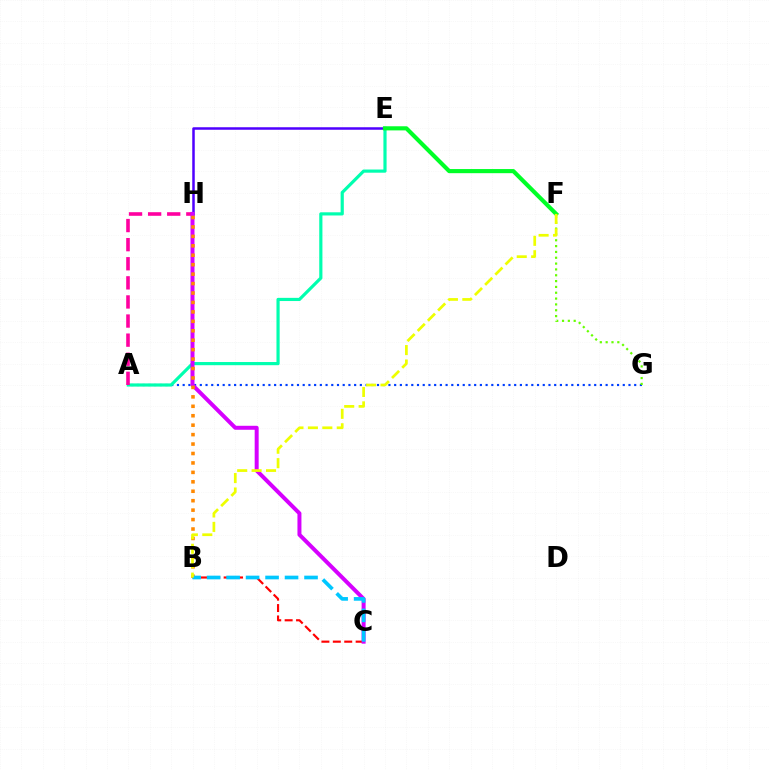{('A', 'G'): [{'color': '#003fff', 'line_style': 'dotted', 'thickness': 1.55}], ('E', 'H'): [{'color': '#4f00ff', 'line_style': 'solid', 'thickness': 1.8}], ('B', 'C'): [{'color': '#ff0000', 'line_style': 'dashed', 'thickness': 1.55}, {'color': '#00c7ff', 'line_style': 'dashed', 'thickness': 2.65}], ('A', 'E'): [{'color': '#00ffaf', 'line_style': 'solid', 'thickness': 2.29}], ('A', 'H'): [{'color': '#ff00a0', 'line_style': 'dashed', 'thickness': 2.59}], ('C', 'H'): [{'color': '#d600ff', 'line_style': 'solid', 'thickness': 2.87}], ('B', 'H'): [{'color': '#ff8800', 'line_style': 'dotted', 'thickness': 2.56}], ('F', 'G'): [{'color': '#66ff00', 'line_style': 'dotted', 'thickness': 1.58}], ('E', 'F'): [{'color': '#00ff27', 'line_style': 'solid', 'thickness': 2.97}], ('B', 'F'): [{'color': '#eeff00', 'line_style': 'dashed', 'thickness': 1.96}]}